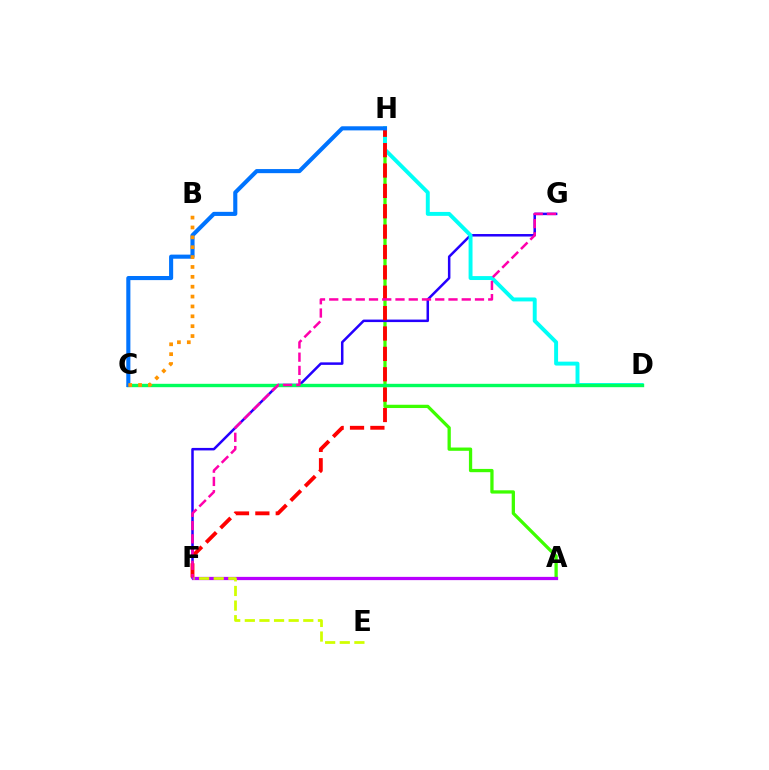{('A', 'H'): [{'color': '#3dff00', 'line_style': 'solid', 'thickness': 2.36}], ('F', 'G'): [{'color': '#2500ff', 'line_style': 'solid', 'thickness': 1.8}, {'color': '#ff00ac', 'line_style': 'dashed', 'thickness': 1.8}], ('D', 'H'): [{'color': '#00fff6', 'line_style': 'solid', 'thickness': 2.83}], ('C', 'D'): [{'color': '#00ff5c', 'line_style': 'solid', 'thickness': 2.43}], ('F', 'H'): [{'color': '#ff0000', 'line_style': 'dashed', 'thickness': 2.77}], ('A', 'F'): [{'color': '#b900ff', 'line_style': 'solid', 'thickness': 2.34}], ('C', 'H'): [{'color': '#0074ff', 'line_style': 'solid', 'thickness': 2.95}], ('E', 'F'): [{'color': '#d1ff00', 'line_style': 'dashed', 'thickness': 1.99}], ('B', 'C'): [{'color': '#ff9400', 'line_style': 'dotted', 'thickness': 2.68}]}